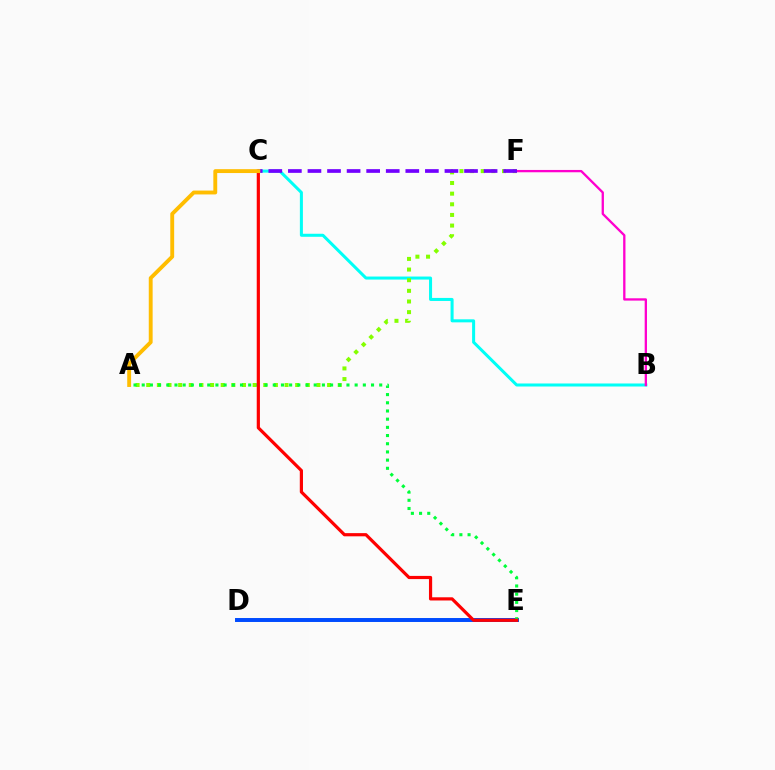{('B', 'C'): [{'color': '#00fff6', 'line_style': 'solid', 'thickness': 2.18}], ('A', 'F'): [{'color': '#84ff00', 'line_style': 'dotted', 'thickness': 2.89}], ('D', 'E'): [{'color': '#004bff', 'line_style': 'solid', 'thickness': 2.84}], ('A', 'E'): [{'color': '#00ff39', 'line_style': 'dotted', 'thickness': 2.23}], ('C', 'E'): [{'color': '#ff0000', 'line_style': 'solid', 'thickness': 2.3}], ('B', 'F'): [{'color': '#ff00cf', 'line_style': 'solid', 'thickness': 1.67}], ('C', 'F'): [{'color': '#7200ff', 'line_style': 'dashed', 'thickness': 2.66}], ('A', 'C'): [{'color': '#ffbd00', 'line_style': 'solid', 'thickness': 2.79}]}